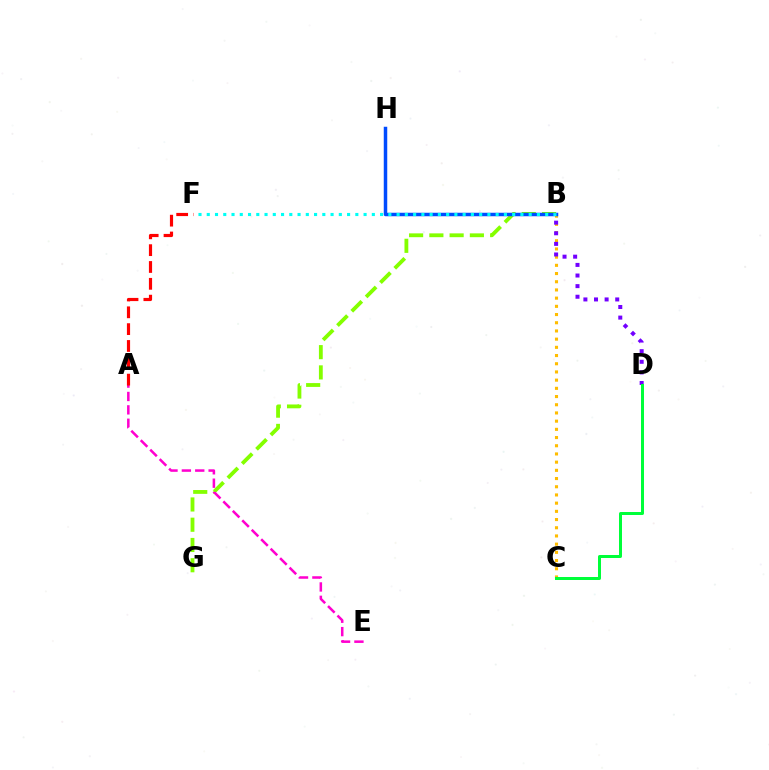{('B', 'G'): [{'color': '#84ff00', 'line_style': 'dashed', 'thickness': 2.75}], ('B', 'C'): [{'color': '#ffbd00', 'line_style': 'dotted', 'thickness': 2.23}], ('B', 'H'): [{'color': '#004bff', 'line_style': 'solid', 'thickness': 2.51}], ('A', 'E'): [{'color': '#ff00cf', 'line_style': 'dashed', 'thickness': 1.82}], ('A', 'F'): [{'color': '#ff0000', 'line_style': 'dashed', 'thickness': 2.29}], ('B', 'F'): [{'color': '#00fff6', 'line_style': 'dotted', 'thickness': 2.24}], ('B', 'D'): [{'color': '#7200ff', 'line_style': 'dotted', 'thickness': 2.88}], ('C', 'D'): [{'color': '#00ff39', 'line_style': 'solid', 'thickness': 2.15}]}